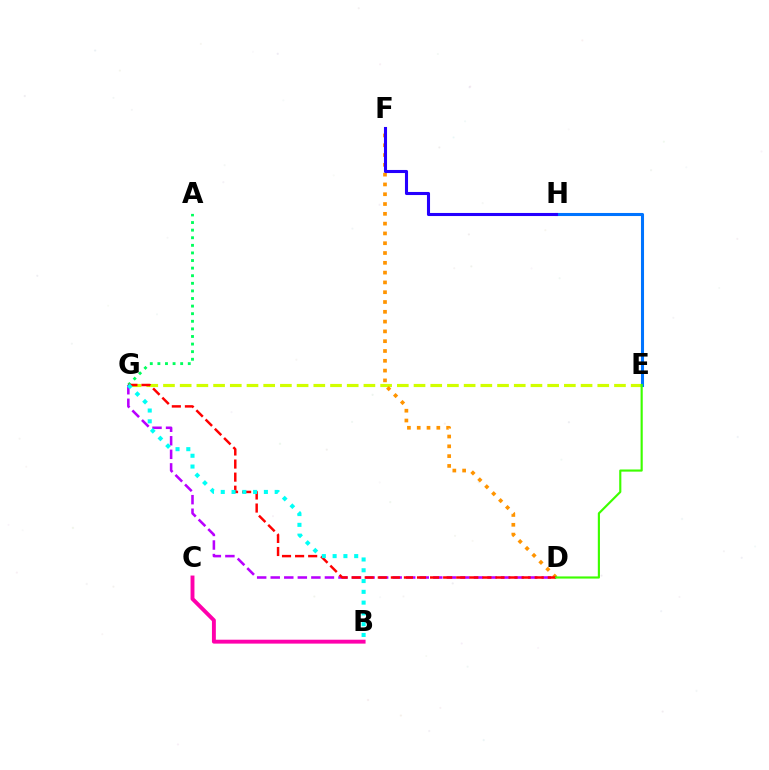{('E', 'G'): [{'color': '#d1ff00', 'line_style': 'dashed', 'thickness': 2.27}], ('A', 'G'): [{'color': '#00ff5c', 'line_style': 'dotted', 'thickness': 2.06}], ('E', 'H'): [{'color': '#0074ff', 'line_style': 'solid', 'thickness': 2.2}], ('D', 'F'): [{'color': '#ff9400', 'line_style': 'dotted', 'thickness': 2.66}], ('D', 'G'): [{'color': '#b900ff', 'line_style': 'dashed', 'thickness': 1.84}, {'color': '#ff0000', 'line_style': 'dashed', 'thickness': 1.78}], ('B', 'G'): [{'color': '#00fff6', 'line_style': 'dotted', 'thickness': 2.93}], ('F', 'H'): [{'color': '#2500ff', 'line_style': 'solid', 'thickness': 2.22}], ('D', 'E'): [{'color': '#3dff00', 'line_style': 'solid', 'thickness': 1.55}], ('B', 'C'): [{'color': '#ff00ac', 'line_style': 'solid', 'thickness': 2.81}]}